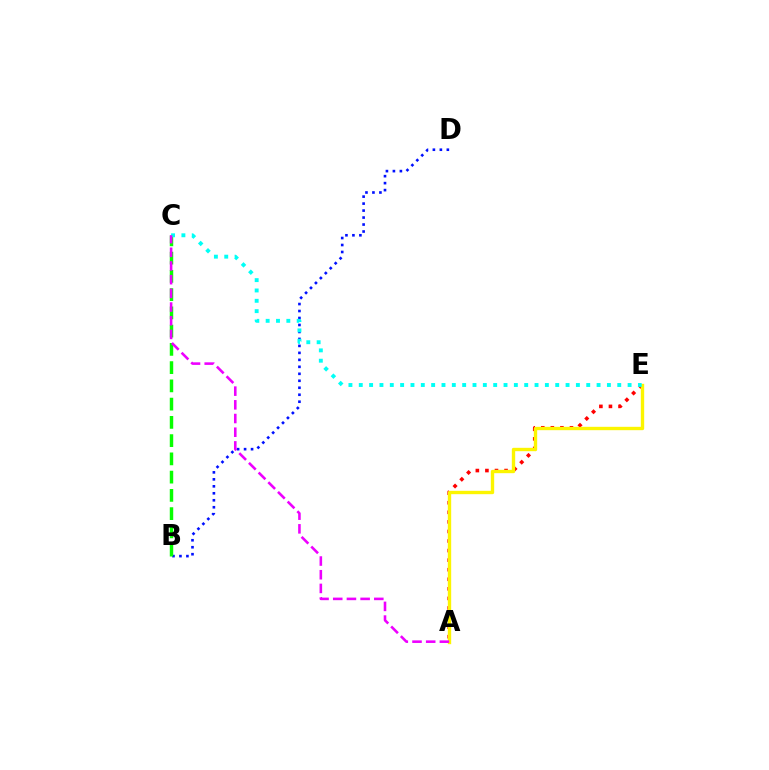{('A', 'E'): [{'color': '#ff0000', 'line_style': 'dotted', 'thickness': 2.6}, {'color': '#fcf500', 'line_style': 'solid', 'thickness': 2.42}], ('B', 'D'): [{'color': '#0010ff', 'line_style': 'dotted', 'thickness': 1.9}], ('B', 'C'): [{'color': '#08ff00', 'line_style': 'dashed', 'thickness': 2.48}], ('C', 'E'): [{'color': '#00fff6', 'line_style': 'dotted', 'thickness': 2.81}], ('A', 'C'): [{'color': '#ee00ff', 'line_style': 'dashed', 'thickness': 1.86}]}